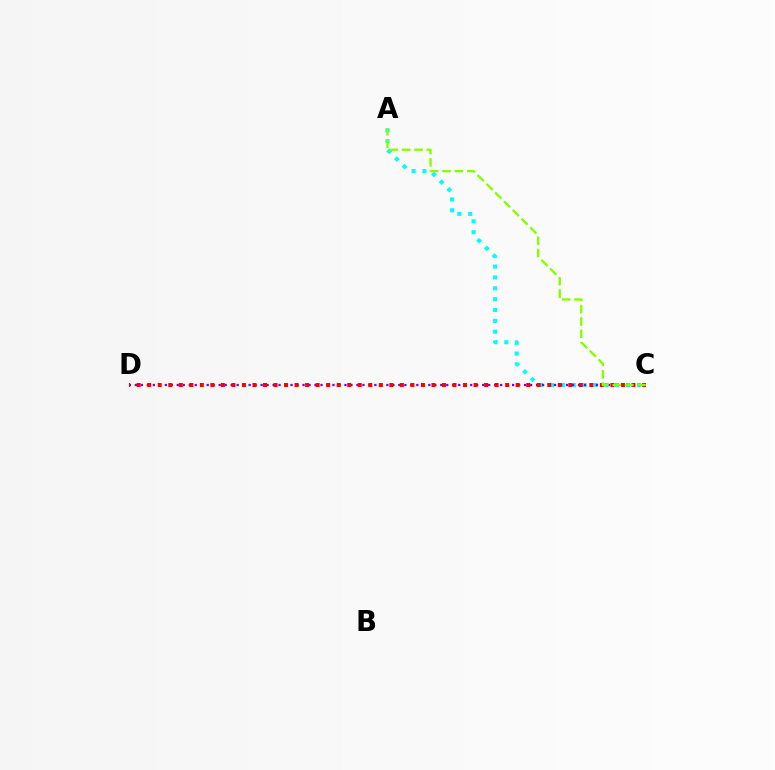{('A', 'C'): [{'color': '#00fff6', 'line_style': 'dotted', 'thickness': 2.95}, {'color': '#84ff00', 'line_style': 'dashed', 'thickness': 1.68}], ('C', 'D'): [{'color': '#7200ff', 'line_style': 'dotted', 'thickness': 1.63}, {'color': '#ff0000', 'line_style': 'dotted', 'thickness': 2.86}]}